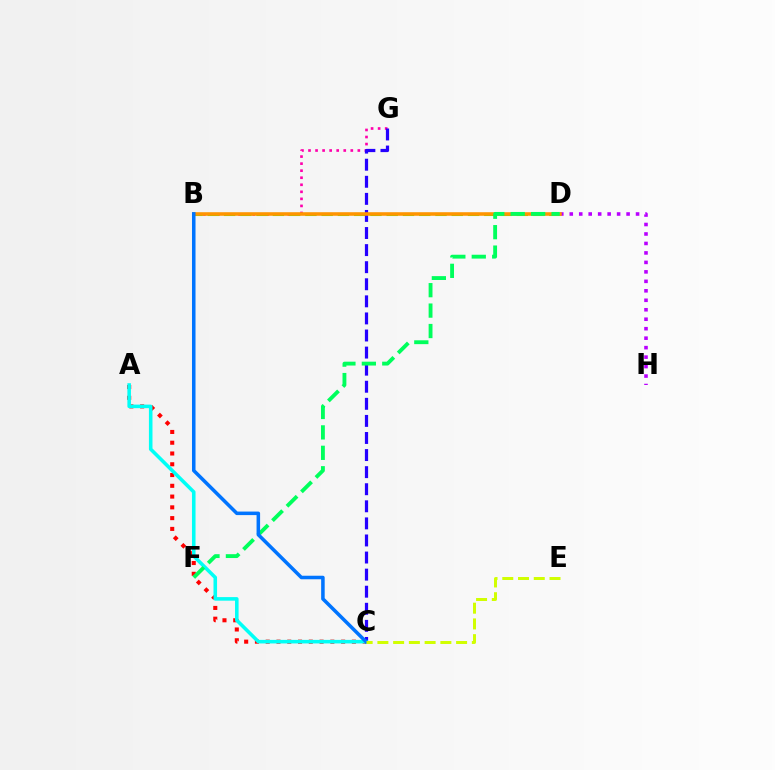{('B', 'G'): [{'color': '#ff00ac', 'line_style': 'dotted', 'thickness': 1.91}], ('A', 'C'): [{'color': '#ff0000', 'line_style': 'dotted', 'thickness': 2.93}, {'color': '#00fff6', 'line_style': 'solid', 'thickness': 2.57}], ('D', 'H'): [{'color': '#b900ff', 'line_style': 'dotted', 'thickness': 2.57}], ('B', 'D'): [{'color': '#3dff00', 'line_style': 'dashed', 'thickness': 2.21}, {'color': '#ff9400', 'line_style': 'solid', 'thickness': 2.57}], ('C', 'G'): [{'color': '#2500ff', 'line_style': 'dashed', 'thickness': 2.32}], ('D', 'F'): [{'color': '#00ff5c', 'line_style': 'dashed', 'thickness': 2.78}], ('B', 'C'): [{'color': '#0074ff', 'line_style': 'solid', 'thickness': 2.54}], ('C', 'E'): [{'color': '#d1ff00', 'line_style': 'dashed', 'thickness': 2.14}]}